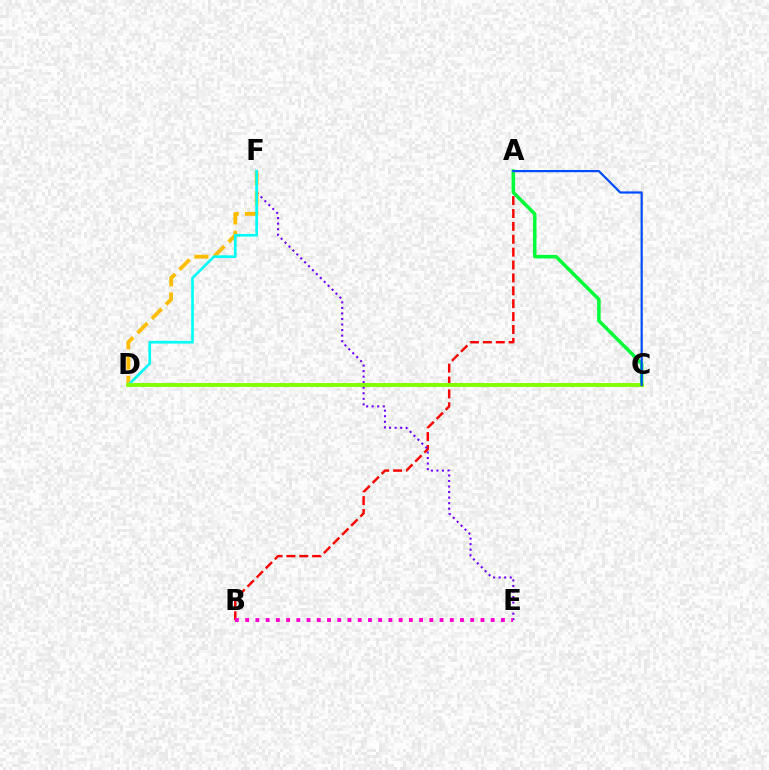{('A', 'B'): [{'color': '#ff0000', 'line_style': 'dashed', 'thickness': 1.75}], ('E', 'F'): [{'color': '#7200ff', 'line_style': 'dotted', 'thickness': 1.51}], ('B', 'E'): [{'color': '#ff00cf', 'line_style': 'dotted', 'thickness': 2.78}], ('D', 'F'): [{'color': '#ffbd00', 'line_style': 'dashed', 'thickness': 2.74}, {'color': '#00fff6', 'line_style': 'solid', 'thickness': 1.93}], ('A', 'C'): [{'color': '#00ff39', 'line_style': 'solid', 'thickness': 2.55}, {'color': '#004bff', 'line_style': 'solid', 'thickness': 1.59}], ('C', 'D'): [{'color': '#84ff00', 'line_style': 'solid', 'thickness': 2.82}]}